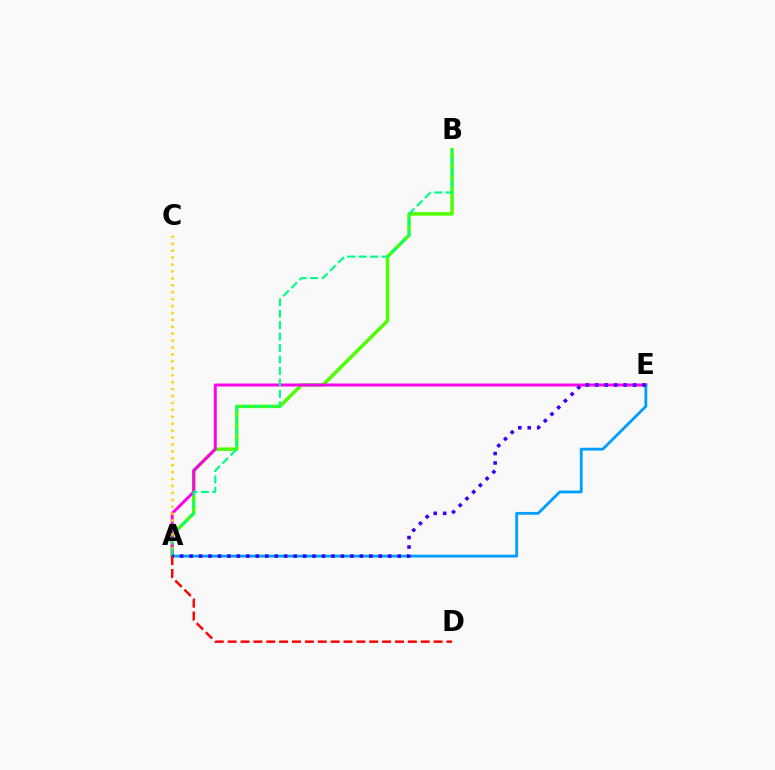{('A', 'B'): [{'color': '#4fff00', 'line_style': 'solid', 'thickness': 2.51}, {'color': '#00ff86', 'line_style': 'dashed', 'thickness': 1.56}], ('A', 'E'): [{'color': '#ff00ed', 'line_style': 'solid', 'thickness': 2.14}, {'color': '#009eff', 'line_style': 'solid', 'thickness': 2.03}, {'color': '#3700ff', 'line_style': 'dotted', 'thickness': 2.57}], ('A', 'C'): [{'color': '#ffd500', 'line_style': 'dotted', 'thickness': 1.88}], ('A', 'D'): [{'color': '#ff0000', 'line_style': 'dashed', 'thickness': 1.75}]}